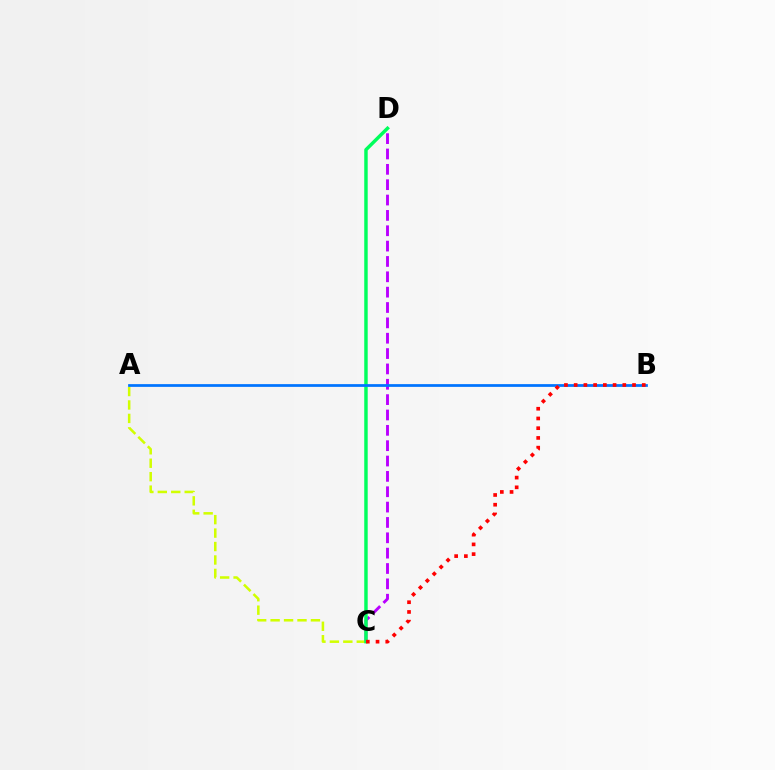{('A', 'C'): [{'color': '#d1ff00', 'line_style': 'dashed', 'thickness': 1.83}], ('C', 'D'): [{'color': '#b900ff', 'line_style': 'dashed', 'thickness': 2.09}, {'color': '#00ff5c', 'line_style': 'solid', 'thickness': 2.48}], ('A', 'B'): [{'color': '#0074ff', 'line_style': 'solid', 'thickness': 1.97}], ('B', 'C'): [{'color': '#ff0000', 'line_style': 'dotted', 'thickness': 2.64}]}